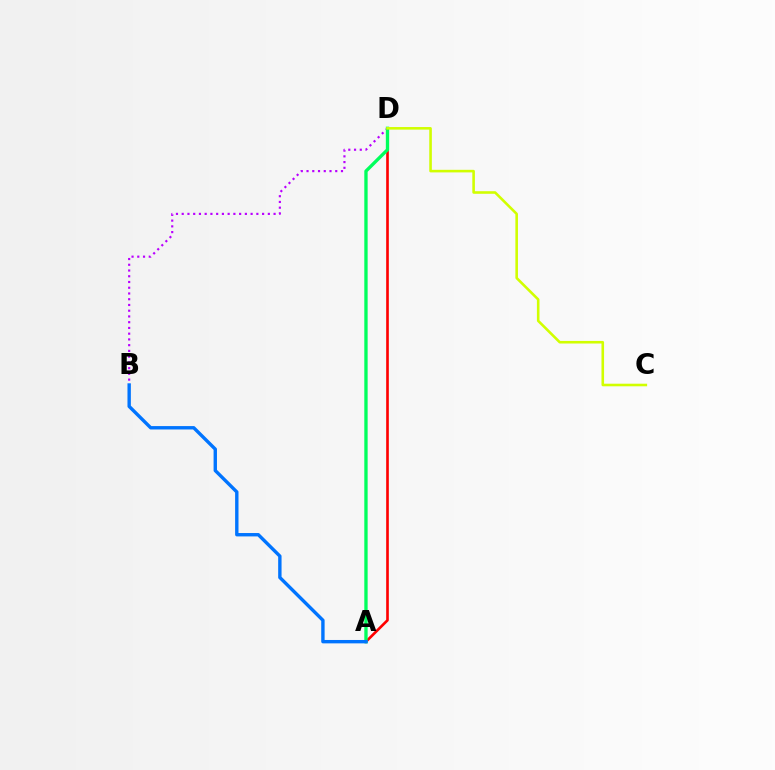{('A', 'D'): [{'color': '#ff0000', 'line_style': 'solid', 'thickness': 1.9}, {'color': '#00ff5c', 'line_style': 'solid', 'thickness': 2.4}], ('B', 'D'): [{'color': '#b900ff', 'line_style': 'dotted', 'thickness': 1.56}], ('A', 'B'): [{'color': '#0074ff', 'line_style': 'solid', 'thickness': 2.44}], ('C', 'D'): [{'color': '#d1ff00', 'line_style': 'solid', 'thickness': 1.86}]}